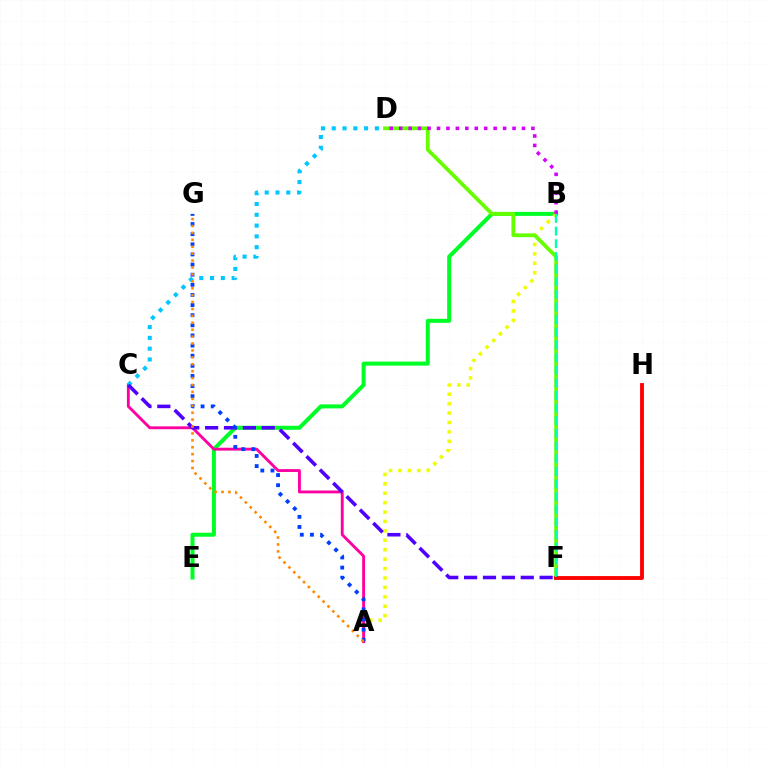{('B', 'E'): [{'color': '#00ff27', 'line_style': 'solid', 'thickness': 2.89}], ('A', 'B'): [{'color': '#eeff00', 'line_style': 'dotted', 'thickness': 2.56}], ('A', 'C'): [{'color': '#ff00a0', 'line_style': 'solid', 'thickness': 2.07}], ('C', 'D'): [{'color': '#00c7ff', 'line_style': 'dotted', 'thickness': 2.93}], ('D', 'F'): [{'color': '#66ff00', 'line_style': 'solid', 'thickness': 2.72}], ('C', 'F'): [{'color': '#4f00ff', 'line_style': 'dashed', 'thickness': 2.57}], ('A', 'G'): [{'color': '#003fff', 'line_style': 'dotted', 'thickness': 2.75}, {'color': '#ff8800', 'line_style': 'dotted', 'thickness': 1.88}], ('F', 'H'): [{'color': '#ff0000', 'line_style': 'solid', 'thickness': 2.77}], ('B', 'D'): [{'color': '#d600ff', 'line_style': 'dotted', 'thickness': 2.57}], ('B', 'F'): [{'color': '#00ffaf', 'line_style': 'dashed', 'thickness': 1.72}]}